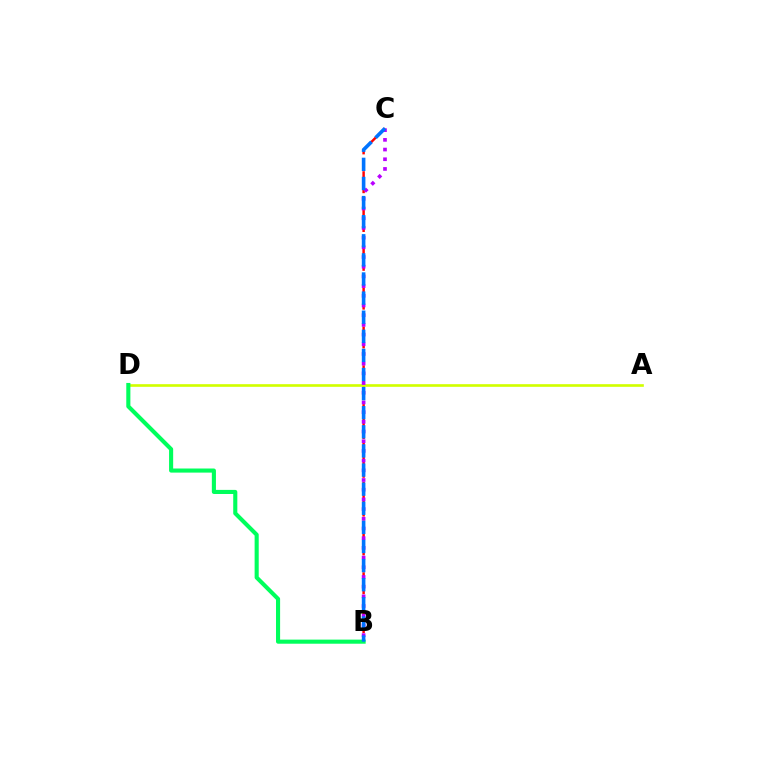{('B', 'C'): [{'color': '#ff0000', 'line_style': 'dashed', 'thickness': 1.76}, {'color': '#b900ff', 'line_style': 'dotted', 'thickness': 2.63}, {'color': '#0074ff', 'line_style': 'dashed', 'thickness': 2.6}], ('A', 'D'): [{'color': '#d1ff00', 'line_style': 'solid', 'thickness': 1.9}], ('B', 'D'): [{'color': '#00ff5c', 'line_style': 'solid', 'thickness': 2.95}]}